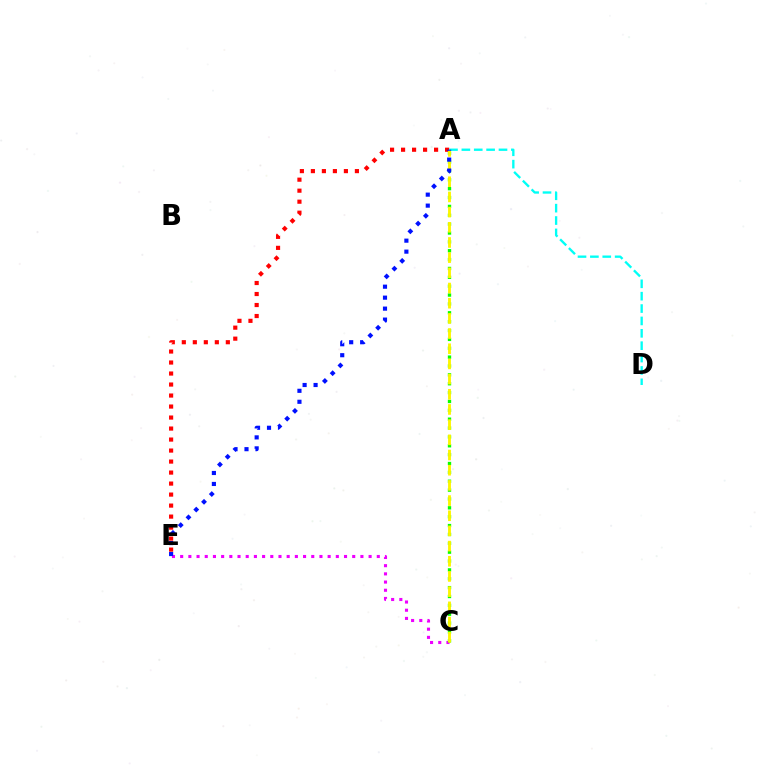{('A', 'E'): [{'color': '#ff0000', 'line_style': 'dotted', 'thickness': 2.99}, {'color': '#0010ff', 'line_style': 'dotted', 'thickness': 2.98}], ('A', 'D'): [{'color': '#00fff6', 'line_style': 'dashed', 'thickness': 1.68}], ('C', 'E'): [{'color': '#ee00ff', 'line_style': 'dotted', 'thickness': 2.23}], ('A', 'C'): [{'color': '#08ff00', 'line_style': 'dotted', 'thickness': 2.41}, {'color': '#fcf500', 'line_style': 'dashed', 'thickness': 2.06}]}